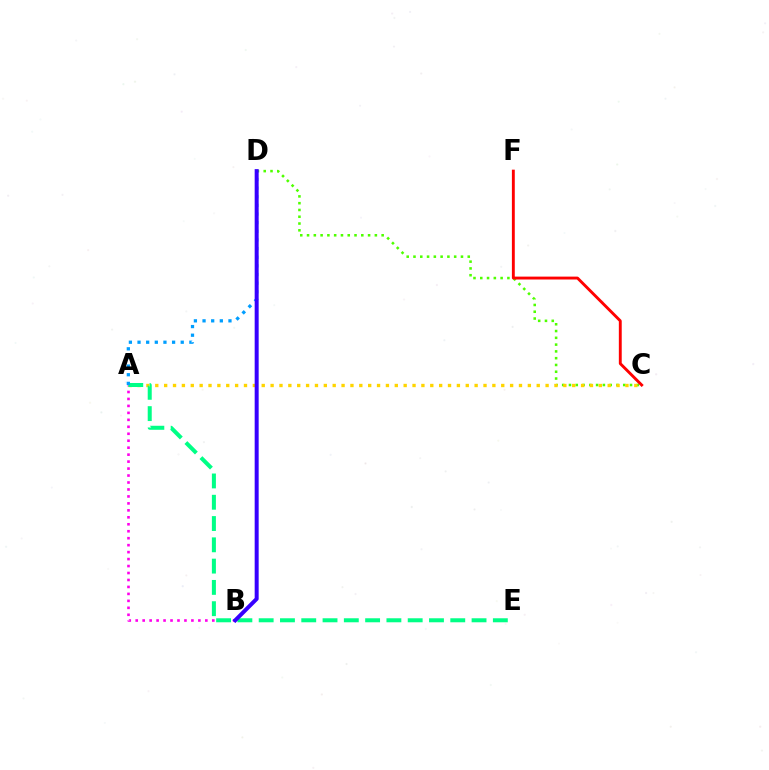{('C', 'D'): [{'color': '#4fff00', 'line_style': 'dotted', 'thickness': 1.84}], ('A', 'C'): [{'color': '#ffd500', 'line_style': 'dotted', 'thickness': 2.41}], ('C', 'F'): [{'color': '#ff0000', 'line_style': 'solid', 'thickness': 2.08}], ('A', 'B'): [{'color': '#ff00ed', 'line_style': 'dotted', 'thickness': 1.89}], ('A', 'E'): [{'color': '#00ff86', 'line_style': 'dashed', 'thickness': 2.89}], ('A', 'D'): [{'color': '#009eff', 'line_style': 'dotted', 'thickness': 2.35}], ('B', 'D'): [{'color': '#3700ff', 'line_style': 'solid', 'thickness': 2.87}]}